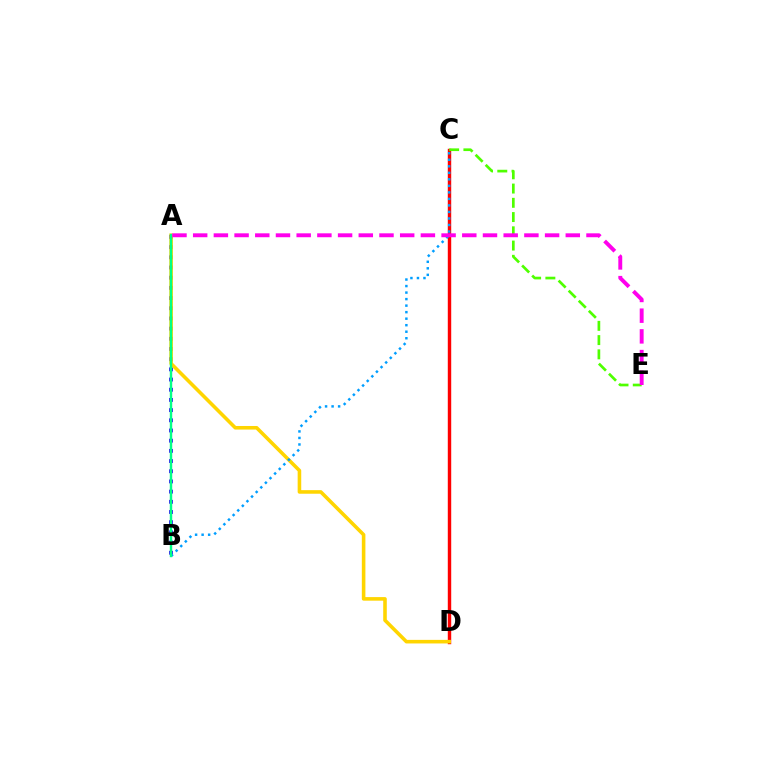{('A', 'B'): [{'color': '#3700ff', 'line_style': 'dotted', 'thickness': 2.77}, {'color': '#00ff86', 'line_style': 'solid', 'thickness': 1.75}], ('C', 'D'): [{'color': '#ff0000', 'line_style': 'solid', 'thickness': 2.46}], ('A', 'D'): [{'color': '#ffd500', 'line_style': 'solid', 'thickness': 2.58}], ('B', 'C'): [{'color': '#009eff', 'line_style': 'dotted', 'thickness': 1.77}], ('C', 'E'): [{'color': '#4fff00', 'line_style': 'dashed', 'thickness': 1.94}], ('A', 'E'): [{'color': '#ff00ed', 'line_style': 'dashed', 'thickness': 2.81}]}